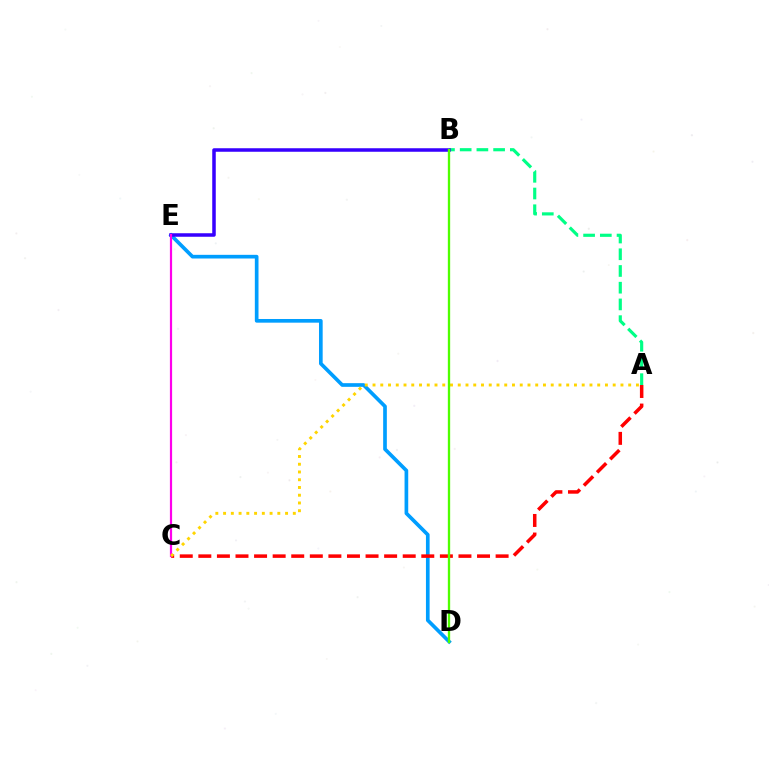{('D', 'E'): [{'color': '#009eff', 'line_style': 'solid', 'thickness': 2.64}], ('A', 'C'): [{'color': '#ff0000', 'line_style': 'dashed', 'thickness': 2.52}, {'color': '#ffd500', 'line_style': 'dotted', 'thickness': 2.11}], ('A', 'B'): [{'color': '#00ff86', 'line_style': 'dashed', 'thickness': 2.27}], ('B', 'E'): [{'color': '#3700ff', 'line_style': 'solid', 'thickness': 2.53}], ('C', 'E'): [{'color': '#ff00ed', 'line_style': 'solid', 'thickness': 1.59}], ('B', 'D'): [{'color': '#4fff00', 'line_style': 'solid', 'thickness': 1.68}]}